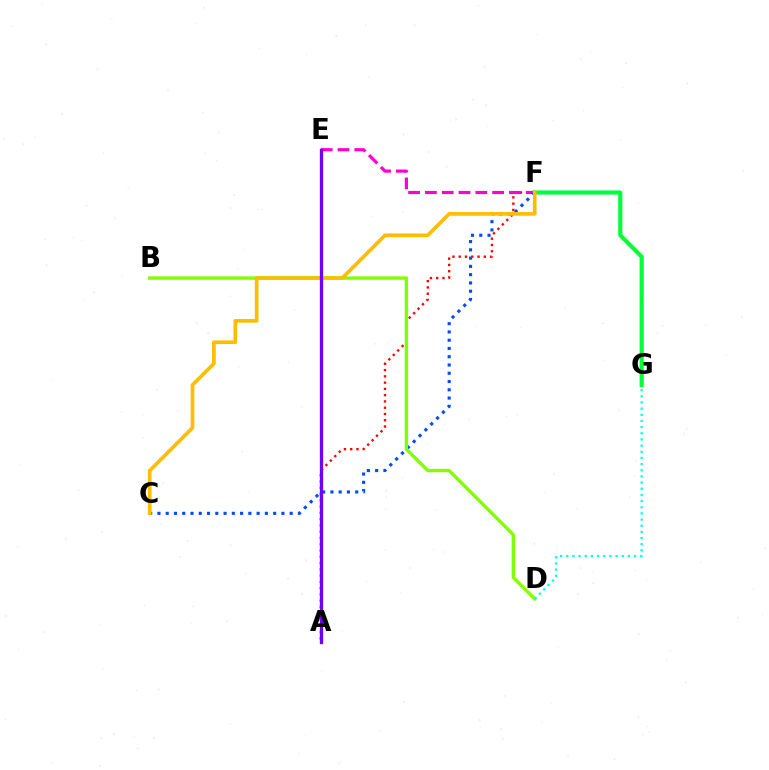{('F', 'G'): [{'color': '#00ff39', 'line_style': 'solid', 'thickness': 2.98}], ('A', 'F'): [{'color': '#ff0000', 'line_style': 'dotted', 'thickness': 1.7}], ('E', 'F'): [{'color': '#ff00cf', 'line_style': 'dashed', 'thickness': 2.28}], ('C', 'F'): [{'color': '#004bff', 'line_style': 'dotted', 'thickness': 2.25}, {'color': '#ffbd00', 'line_style': 'solid', 'thickness': 2.64}], ('B', 'D'): [{'color': '#84ff00', 'line_style': 'solid', 'thickness': 2.44}], ('D', 'G'): [{'color': '#00fff6', 'line_style': 'dotted', 'thickness': 1.67}], ('A', 'E'): [{'color': '#7200ff', 'line_style': 'solid', 'thickness': 2.38}]}